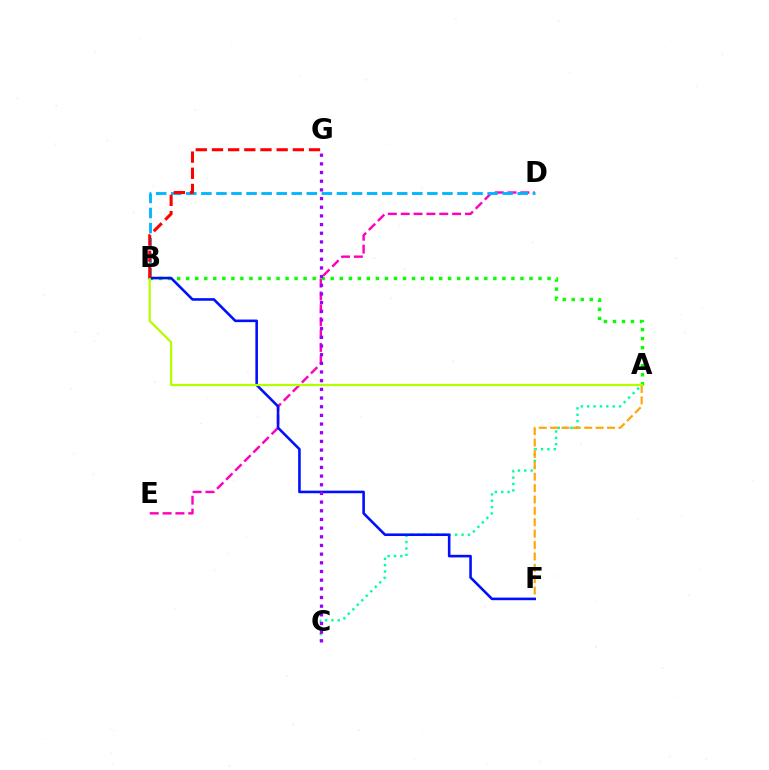{('D', 'E'): [{'color': '#ff00bd', 'line_style': 'dashed', 'thickness': 1.75}], ('B', 'D'): [{'color': '#00b5ff', 'line_style': 'dashed', 'thickness': 2.05}], ('A', 'C'): [{'color': '#00ff9d', 'line_style': 'dotted', 'thickness': 1.73}], ('A', 'B'): [{'color': '#08ff00', 'line_style': 'dotted', 'thickness': 2.45}, {'color': '#b3ff00', 'line_style': 'solid', 'thickness': 1.6}], ('A', 'F'): [{'color': '#ffa500', 'line_style': 'dashed', 'thickness': 1.55}], ('B', 'F'): [{'color': '#0010ff', 'line_style': 'solid', 'thickness': 1.87}], ('C', 'G'): [{'color': '#9b00ff', 'line_style': 'dotted', 'thickness': 2.36}], ('B', 'G'): [{'color': '#ff0000', 'line_style': 'dashed', 'thickness': 2.2}]}